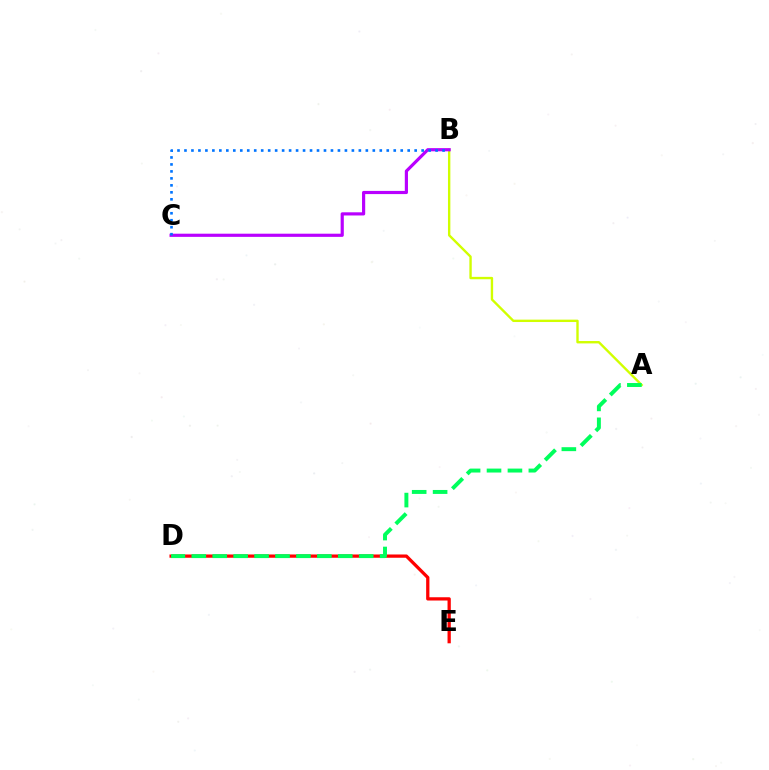{('A', 'B'): [{'color': '#d1ff00', 'line_style': 'solid', 'thickness': 1.71}], ('B', 'C'): [{'color': '#b900ff', 'line_style': 'solid', 'thickness': 2.28}, {'color': '#0074ff', 'line_style': 'dotted', 'thickness': 1.9}], ('D', 'E'): [{'color': '#ff0000', 'line_style': 'solid', 'thickness': 2.35}], ('A', 'D'): [{'color': '#00ff5c', 'line_style': 'dashed', 'thickness': 2.84}]}